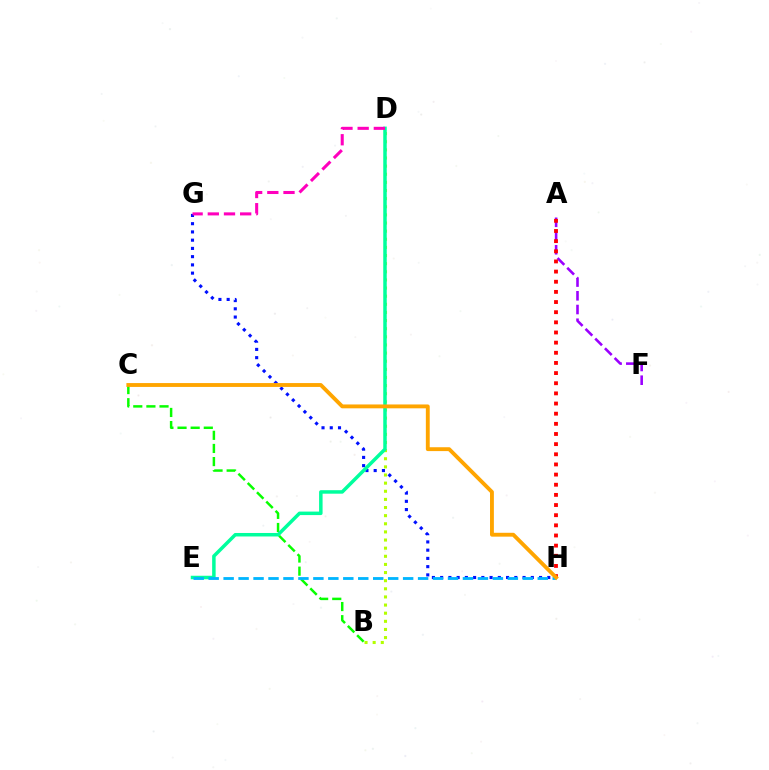{('B', 'D'): [{'color': '#b3ff00', 'line_style': 'dotted', 'thickness': 2.21}], ('A', 'F'): [{'color': '#9b00ff', 'line_style': 'dashed', 'thickness': 1.86}], ('B', 'C'): [{'color': '#08ff00', 'line_style': 'dashed', 'thickness': 1.78}], ('G', 'H'): [{'color': '#0010ff', 'line_style': 'dotted', 'thickness': 2.24}], ('D', 'E'): [{'color': '#00ff9d', 'line_style': 'solid', 'thickness': 2.52}], ('E', 'H'): [{'color': '#00b5ff', 'line_style': 'dashed', 'thickness': 2.03}], ('A', 'H'): [{'color': '#ff0000', 'line_style': 'dotted', 'thickness': 2.76}], ('D', 'G'): [{'color': '#ff00bd', 'line_style': 'dashed', 'thickness': 2.2}], ('C', 'H'): [{'color': '#ffa500', 'line_style': 'solid', 'thickness': 2.78}]}